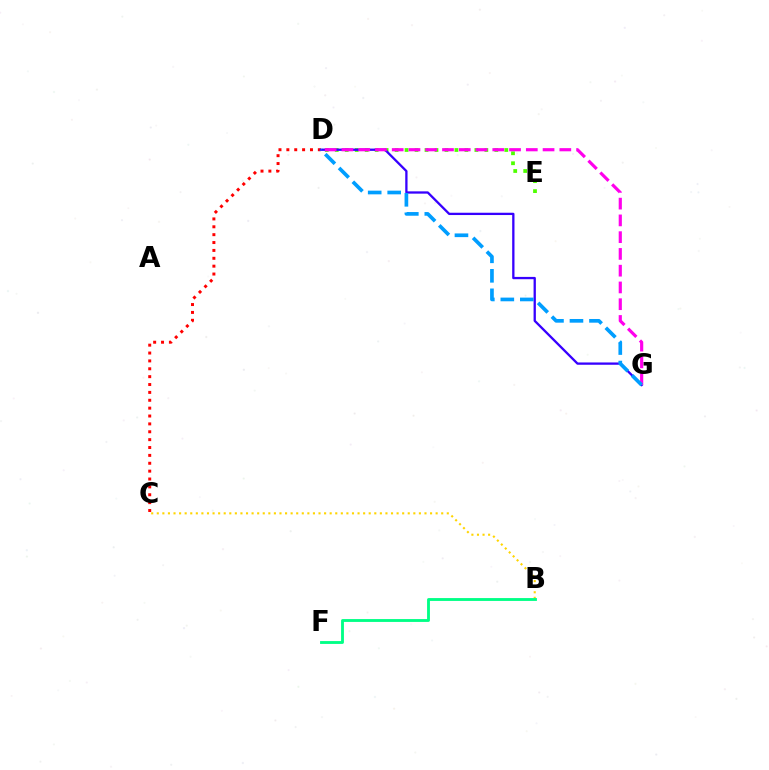{('D', 'E'): [{'color': '#4fff00', 'line_style': 'dotted', 'thickness': 2.71}], ('C', 'D'): [{'color': '#ff0000', 'line_style': 'dotted', 'thickness': 2.14}], ('B', 'C'): [{'color': '#ffd500', 'line_style': 'dotted', 'thickness': 1.52}], ('D', 'G'): [{'color': '#3700ff', 'line_style': 'solid', 'thickness': 1.66}, {'color': '#ff00ed', 'line_style': 'dashed', 'thickness': 2.28}, {'color': '#009eff', 'line_style': 'dashed', 'thickness': 2.65}], ('B', 'F'): [{'color': '#00ff86', 'line_style': 'solid', 'thickness': 2.05}]}